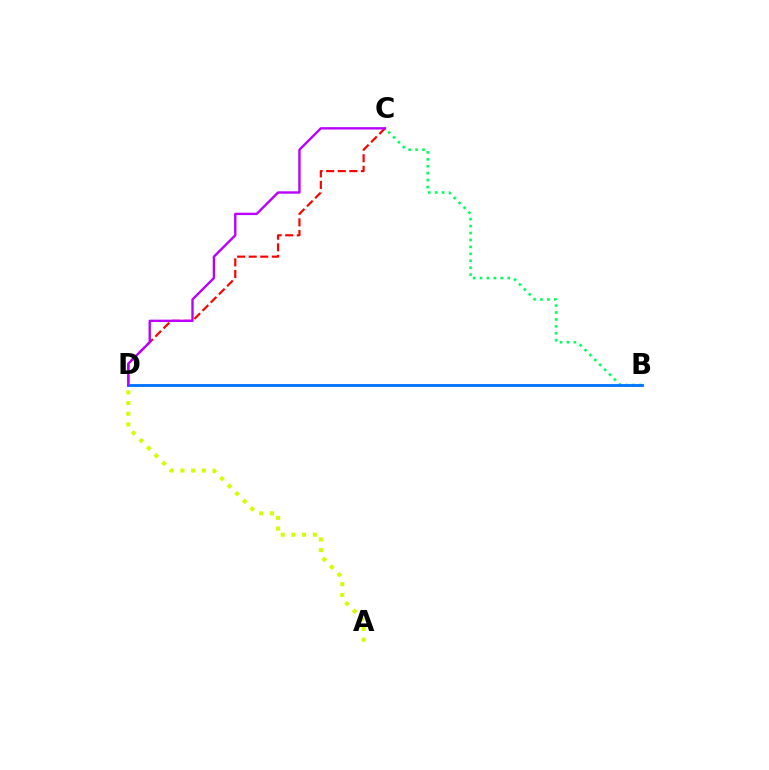{('B', 'C'): [{'color': '#00ff5c', 'line_style': 'dotted', 'thickness': 1.88}], ('C', 'D'): [{'color': '#ff0000', 'line_style': 'dashed', 'thickness': 1.57}, {'color': '#b900ff', 'line_style': 'solid', 'thickness': 1.71}], ('B', 'D'): [{'color': '#0074ff', 'line_style': 'solid', 'thickness': 2.05}], ('A', 'D'): [{'color': '#d1ff00', 'line_style': 'dotted', 'thickness': 2.91}]}